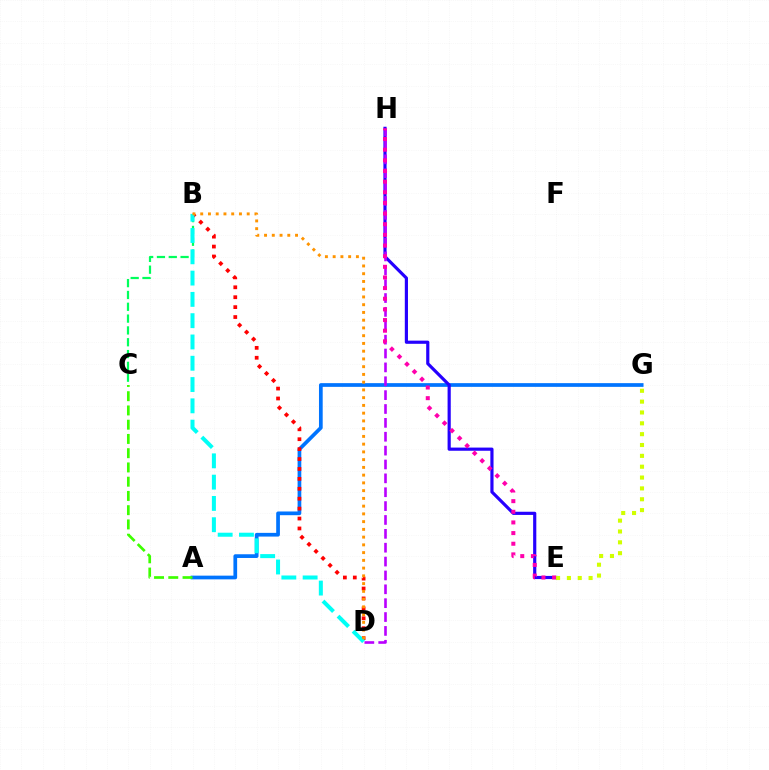{('B', 'C'): [{'color': '#00ff5c', 'line_style': 'dashed', 'thickness': 1.61}], ('A', 'G'): [{'color': '#0074ff', 'line_style': 'solid', 'thickness': 2.67}], ('E', 'H'): [{'color': '#2500ff', 'line_style': 'solid', 'thickness': 2.28}, {'color': '#ff00ac', 'line_style': 'dotted', 'thickness': 2.89}], ('B', 'D'): [{'color': '#ff0000', 'line_style': 'dotted', 'thickness': 2.69}, {'color': '#00fff6', 'line_style': 'dashed', 'thickness': 2.89}, {'color': '#ff9400', 'line_style': 'dotted', 'thickness': 2.11}], ('E', 'G'): [{'color': '#d1ff00', 'line_style': 'dotted', 'thickness': 2.95}], ('A', 'C'): [{'color': '#3dff00', 'line_style': 'dashed', 'thickness': 1.94}], ('D', 'H'): [{'color': '#b900ff', 'line_style': 'dashed', 'thickness': 1.88}]}